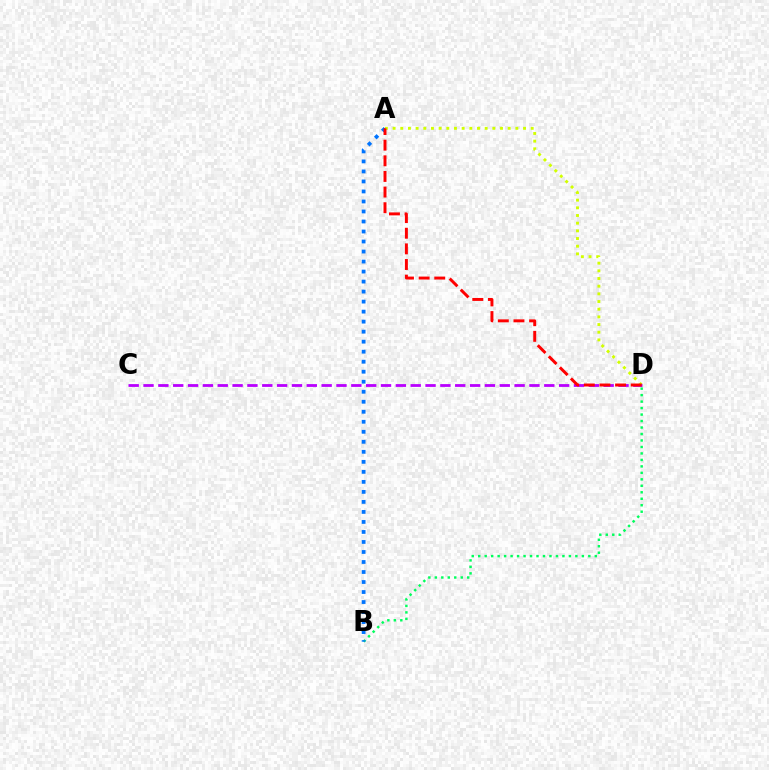{('B', 'D'): [{'color': '#00ff5c', 'line_style': 'dotted', 'thickness': 1.76}], ('A', 'B'): [{'color': '#0074ff', 'line_style': 'dotted', 'thickness': 2.72}], ('A', 'D'): [{'color': '#d1ff00', 'line_style': 'dotted', 'thickness': 2.08}, {'color': '#ff0000', 'line_style': 'dashed', 'thickness': 2.12}], ('C', 'D'): [{'color': '#b900ff', 'line_style': 'dashed', 'thickness': 2.02}]}